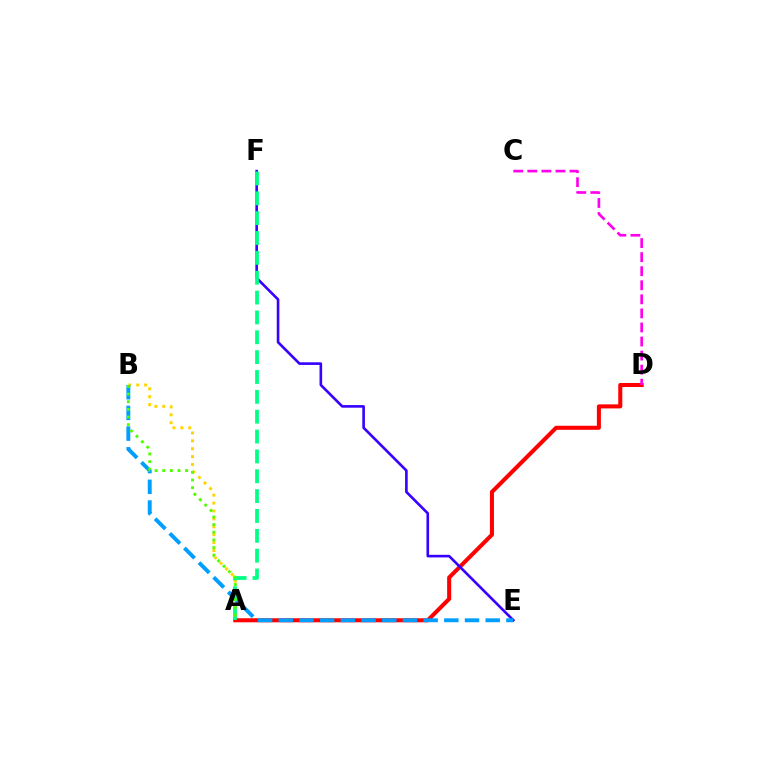{('A', 'B'): [{'color': '#ffd500', 'line_style': 'dotted', 'thickness': 2.15}, {'color': '#4fff00', 'line_style': 'dotted', 'thickness': 2.08}], ('A', 'D'): [{'color': '#ff0000', 'line_style': 'solid', 'thickness': 2.91}], ('E', 'F'): [{'color': '#3700ff', 'line_style': 'solid', 'thickness': 1.89}], ('B', 'E'): [{'color': '#009eff', 'line_style': 'dashed', 'thickness': 2.81}], ('C', 'D'): [{'color': '#ff00ed', 'line_style': 'dashed', 'thickness': 1.91}], ('A', 'F'): [{'color': '#00ff86', 'line_style': 'dashed', 'thickness': 2.7}]}